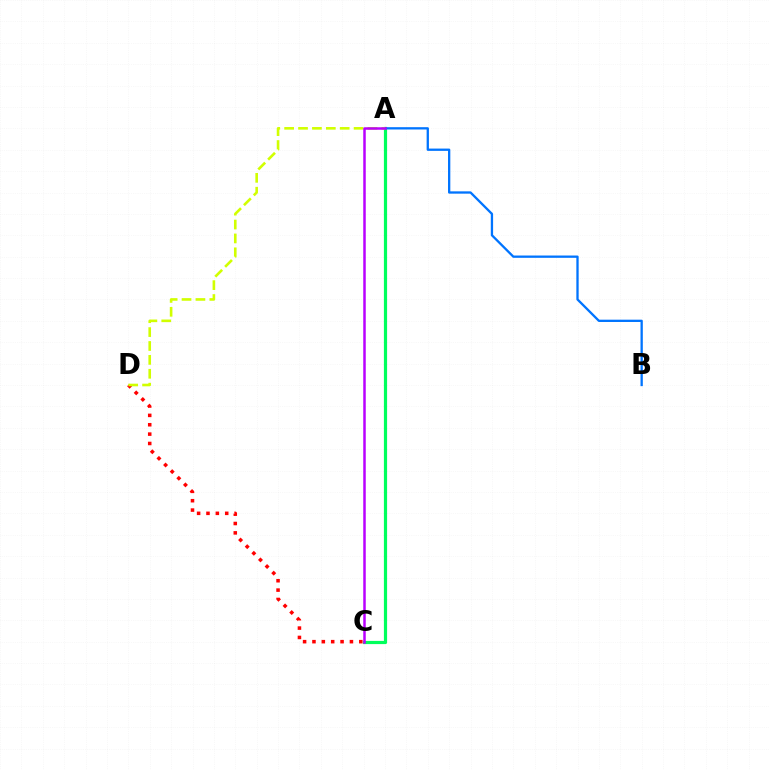{('A', 'C'): [{'color': '#00ff5c', 'line_style': 'solid', 'thickness': 2.3}, {'color': '#b900ff', 'line_style': 'solid', 'thickness': 1.8}], ('C', 'D'): [{'color': '#ff0000', 'line_style': 'dotted', 'thickness': 2.55}], ('A', 'B'): [{'color': '#0074ff', 'line_style': 'solid', 'thickness': 1.66}], ('A', 'D'): [{'color': '#d1ff00', 'line_style': 'dashed', 'thickness': 1.89}]}